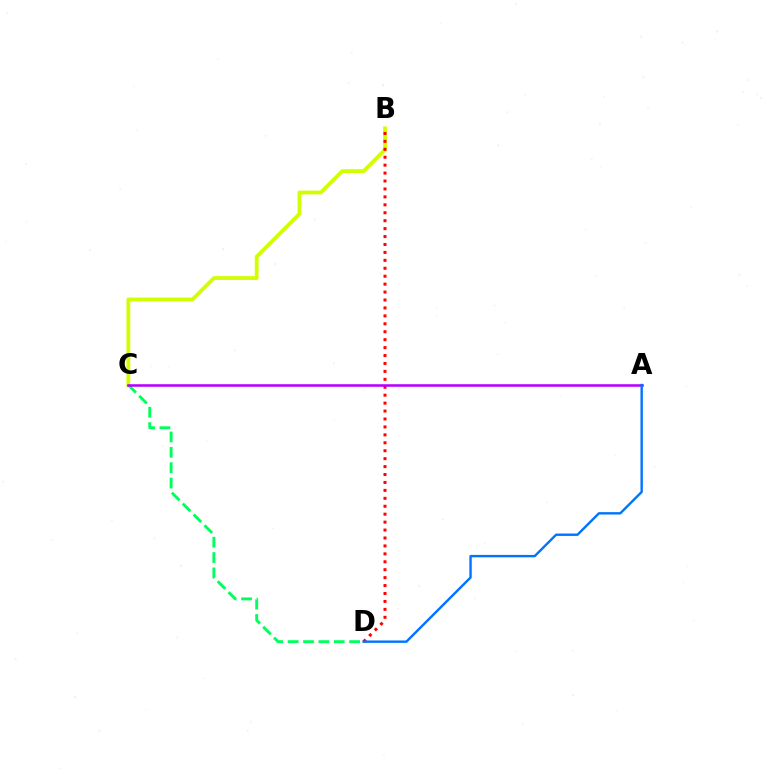{('B', 'C'): [{'color': '#d1ff00', 'line_style': 'solid', 'thickness': 2.74}], ('B', 'D'): [{'color': '#ff0000', 'line_style': 'dotted', 'thickness': 2.16}], ('C', 'D'): [{'color': '#00ff5c', 'line_style': 'dashed', 'thickness': 2.09}], ('A', 'C'): [{'color': '#b900ff', 'line_style': 'solid', 'thickness': 1.85}], ('A', 'D'): [{'color': '#0074ff', 'line_style': 'solid', 'thickness': 1.73}]}